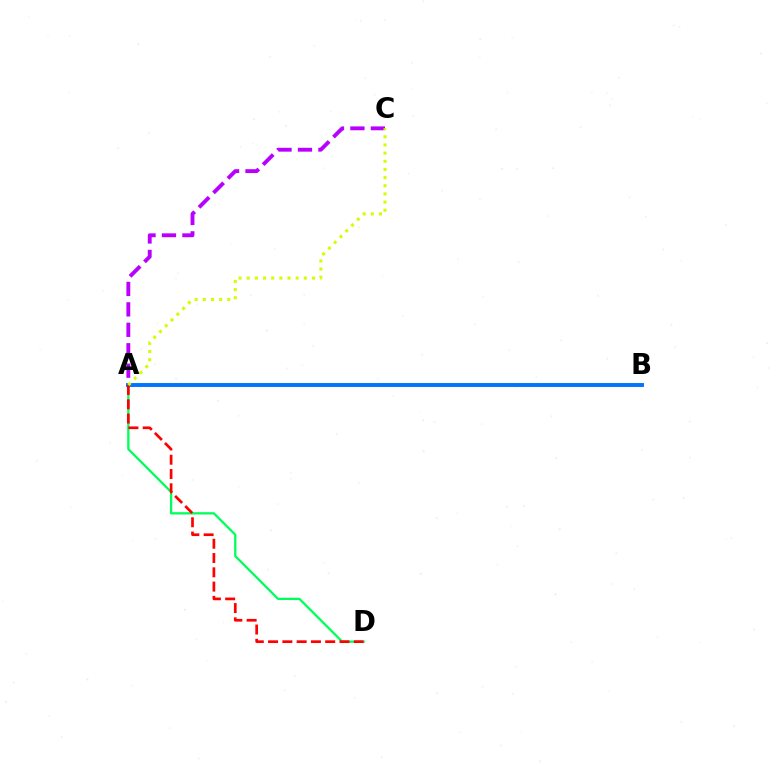{('A', 'D'): [{'color': '#00ff5c', 'line_style': 'solid', 'thickness': 1.65}, {'color': '#ff0000', 'line_style': 'dashed', 'thickness': 1.94}], ('A', 'C'): [{'color': '#b900ff', 'line_style': 'dashed', 'thickness': 2.78}, {'color': '#d1ff00', 'line_style': 'dotted', 'thickness': 2.22}], ('A', 'B'): [{'color': '#0074ff', 'line_style': 'solid', 'thickness': 2.82}]}